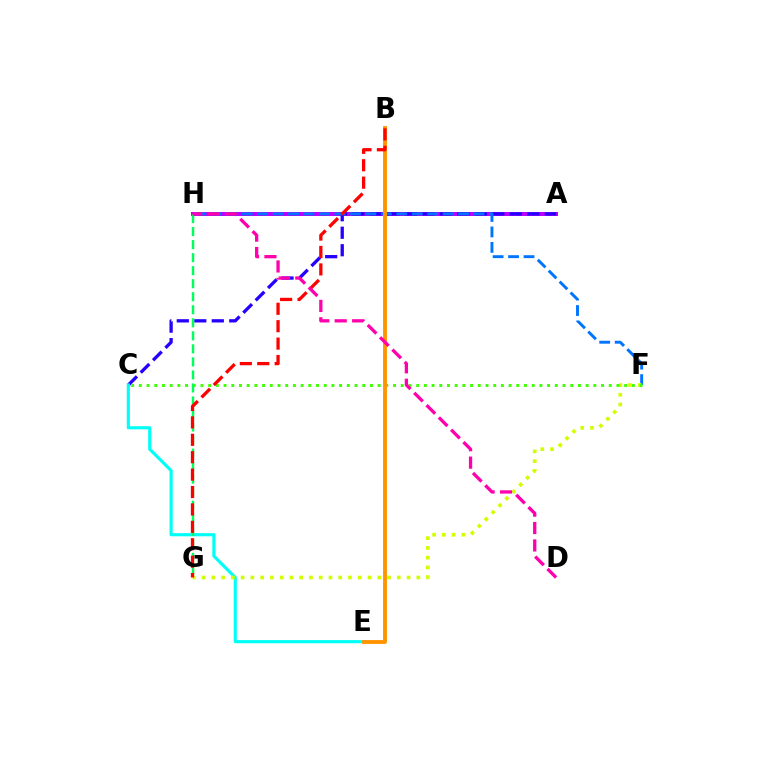{('A', 'H'): [{'color': '#b900ff', 'line_style': 'solid', 'thickness': 2.88}], ('A', 'C'): [{'color': '#2500ff', 'line_style': 'dashed', 'thickness': 2.38}], ('F', 'H'): [{'color': '#0074ff', 'line_style': 'dashed', 'thickness': 2.1}], ('C', 'E'): [{'color': '#00fff6', 'line_style': 'solid', 'thickness': 2.26}], ('F', 'G'): [{'color': '#d1ff00', 'line_style': 'dotted', 'thickness': 2.65}], ('C', 'F'): [{'color': '#3dff00', 'line_style': 'dotted', 'thickness': 2.09}], ('B', 'E'): [{'color': '#ff9400', 'line_style': 'solid', 'thickness': 2.78}], ('G', 'H'): [{'color': '#00ff5c', 'line_style': 'dashed', 'thickness': 1.77}], ('B', 'G'): [{'color': '#ff0000', 'line_style': 'dashed', 'thickness': 2.37}], ('D', 'H'): [{'color': '#ff00ac', 'line_style': 'dashed', 'thickness': 2.37}]}